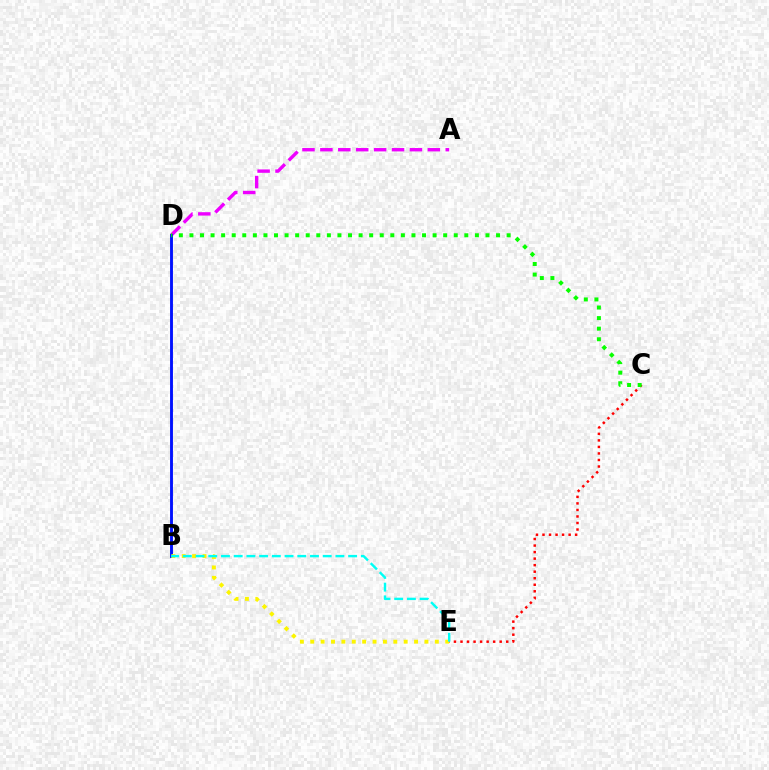{('A', 'D'): [{'color': '#ee00ff', 'line_style': 'dashed', 'thickness': 2.43}], ('B', 'D'): [{'color': '#0010ff', 'line_style': 'solid', 'thickness': 2.07}], ('B', 'E'): [{'color': '#fcf500', 'line_style': 'dotted', 'thickness': 2.82}, {'color': '#00fff6', 'line_style': 'dashed', 'thickness': 1.73}], ('C', 'E'): [{'color': '#ff0000', 'line_style': 'dotted', 'thickness': 1.78}], ('C', 'D'): [{'color': '#08ff00', 'line_style': 'dotted', 'thickness': 2.87}]}